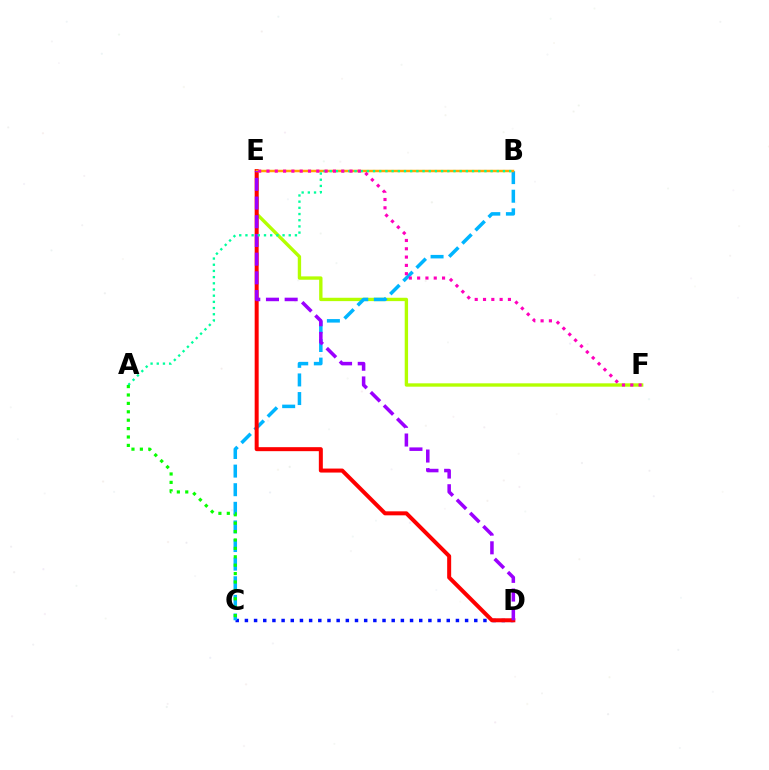{('E', 'F'): [{'color': '#b3ff00', 'line_style': 'solid', 'thickness': 2.42}, {'color': '#ff00bd', 'line_style': 'dotted', 'thickness': 2.26}], ('C', 'D'): [{'color': '#0010ff', 'line_style': 'dotted', 'thickness': 2.49}], ('B', 'C'): [{'color': '#00b5ff', 'line_style': 'dashed', 'thickness': 2.53}], ('D', 'E'): [{'color': '#ff0000', 'line_style': 'solid', 'thickness': 2.88}, {'color': '#9b00ff', 'line_style': 'dashed', 'thickness': 2.54}], ('B', 'E'): [{'color': '#ffa500', 'line_style': 'solid', 'thickness': 1.78}], ('A', 'B'): [{'color': '#00ff9d', 'line_style': 'dotted', 'thickness': 1.68}], ('A', 'C'): [{'color': '#08ff00', 'line_style': 'dotted', 'thickness': 2.28}]}